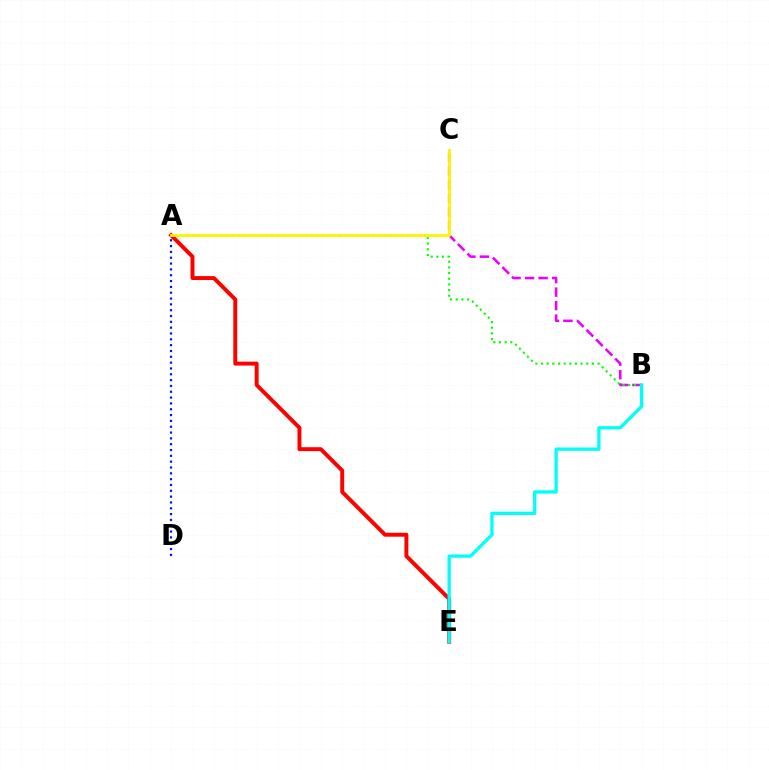{('A', 'D'): [{'color': '#0010ff', 'line_style': 'dotted', 'thickness': 1.58}], ('B', 'C'): [{'color': '#ee00ff', 'line_style': 'dashed', 'thickness': 1.84}], ('A', 'B'): [{'color': '#08ff00', 'line_style': 'dotted', 'thickness': 1.54}], ('A', 'E'): [{'color': '#ff0000', 'line_style': 'solid', 'thickness': 2.84}], ('A', 'C'): [{'color': '#fcf500', 'line_style': 'solid', 'thickness': 2.04}], ('B', 'E'): [{'color': '#00fff6', 'line_style': 'solid', 'thickness': 2.38}]}